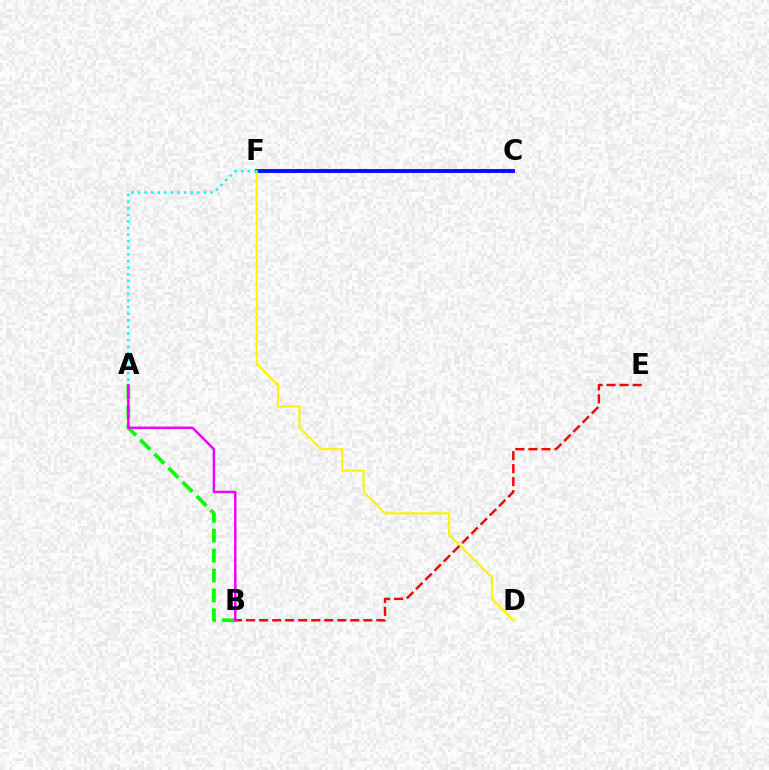{('C', 'F'): [{'color': '#0010ff', 'line_style': 'solid', 'thickness': 2.81}], ('D', 'F'): [{'color': '#fcf500', 'line_style': 'solid', 'thickness': 1.55}], ('A', 'F'): [{'color': '#00fff6', 'line_style': 'dotted', 'thickness': 1.79}], ('A', 'B'): [{'color': '#08ff00', 'line_style': 'dashed', 'thickness': 2.7}, {'color': '#ee00ff', 'line_style': 'solid', 'thickness': 1.76}], ('B', 'E'): [{'color': '#ff0000', 'line_style': 'dashed', 'thickness': 1.77}]}